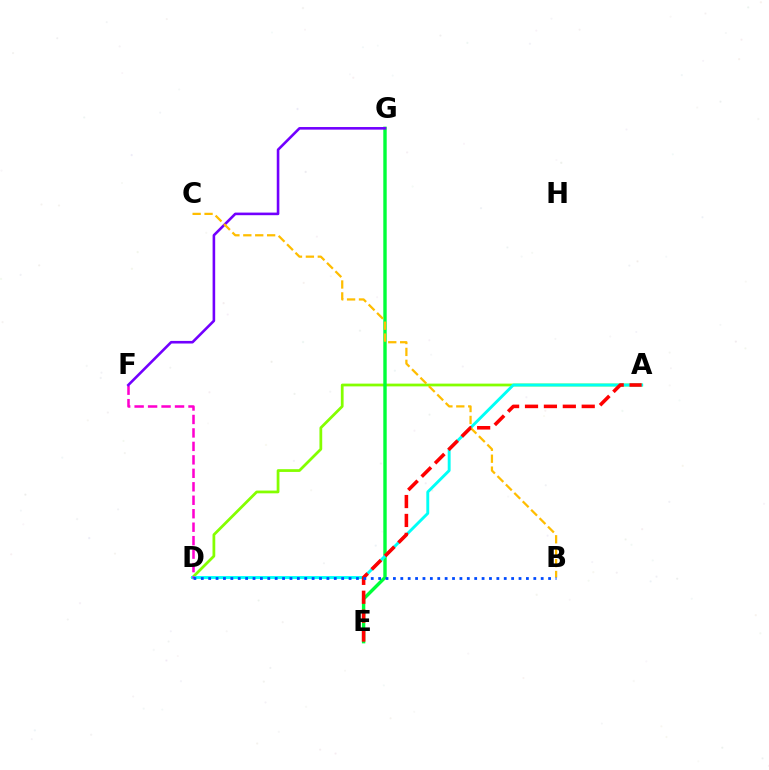{('A', 'D'): [{'color': '#84ff00', 'line_style': 'solid', 'thickness': 1.98}, {'color': '#00fff6', 'line_style': 'solid', 'thickness': 2.08}], ('E', 'G'): [{'color': '#00ff39', 'line_style': 'solid', 'thickness': 2.45}], ('D', 'F'): [{'color': '#ff00cf', 'line_style': 'dashed', 'thickness': 1.83}], ('F', 'G'): [{'color': '#7200ff', 'line_style': 'solid', 'thickness': 1.87}], ('B', 'C'): [{'color': '#ffbd00', 'line_style': 'dashed', 'thickness': 1.62}], ('A', 'E'): [{'color': '#ff0000', 'line_style': 'dashed', 'thickness': 2.57}], ('B', 'D'): [{'color': '#004bff', 'line_style': 'dotted', 'thickness': 2.01}]}